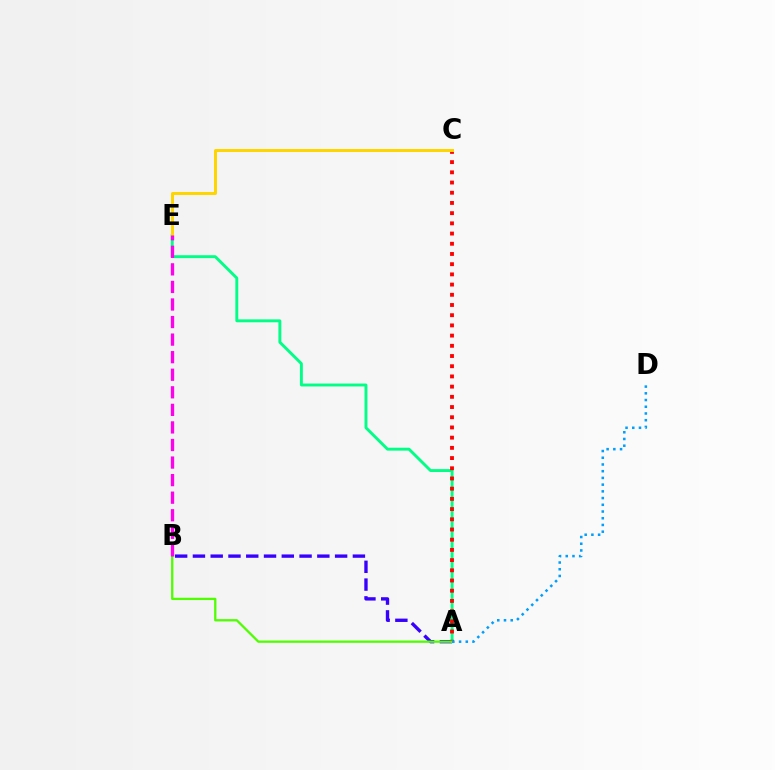{('A', 'B'): [{'color': '#3700ff', 'line_style': 'dashed', 'thickness': 2.41}, {'color': '#4fff00', 'line_style': 'solid', 'thickness': 1.65}], ('A', 'E'): [{'color': '#00ff86', 'line_style': 'solid', 'thickness': 2.09}], ('A', 'C'): [{'color': '#ff0000', 'line_style': 'dotted', 'thickness': 2.77}], ('C', 'E'): [{'color': '#ffd500', 'line_style': 'solid', 'thickness': 2.15}], ('A', 'D'): [{'color': '#009eff', 'line_style': 'dotted', 'thickness': 1.83}], ('B', 'E'): [{'color': '#ff00ed', 'line_style': 'dashed', 'thickness': 2.39}]}